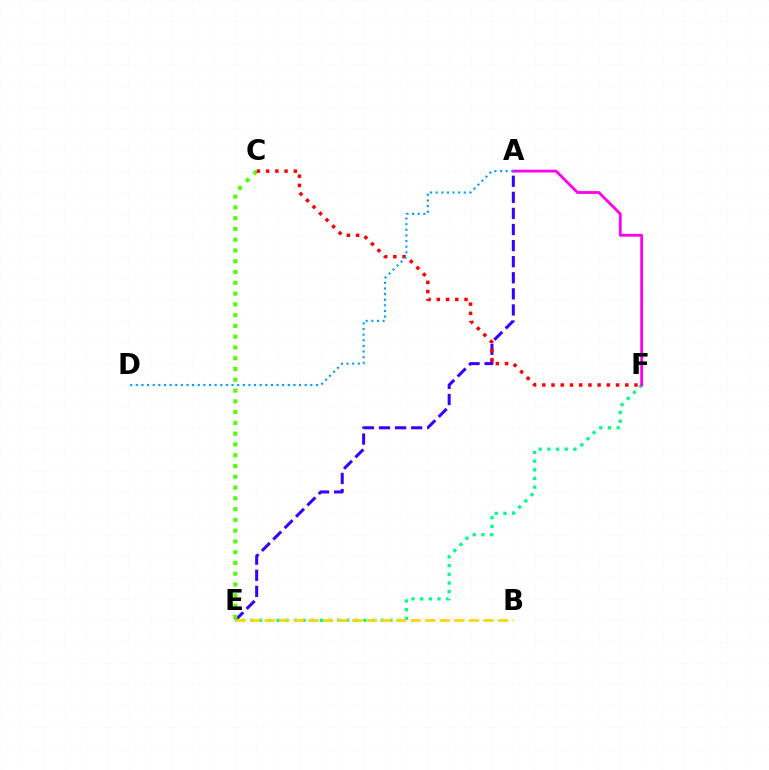{('A', 'E'): [{'color': '#3700ff', 'line_style': 'dashed', 'thickness': 2.19}], ('E', 'F'): [{'color': '#00ff86', 'line_style': 'dotted', 'thickness': 2.36}], ('C', 'E'): [{'color': '#4fff00', 'line_style': 'dotted', 'thickness': 2.93}], ('C', 'F'): [{'color': '#ff0000', 'line_style': 'dotted', 'thickness': 2.51}], ('B', 'E'): [{'color': '#ffd500', 'line_style': 'dashed', 'thickness': 1.98}], ('A', 'F'): [{'color': '#ff00ed', 'line_style': 'solid', 'thickness': 2.02}], ('A', 'D'): [{'color': '#009eff', 'line_style': 'dotted', 'thickness': 1.53}]}